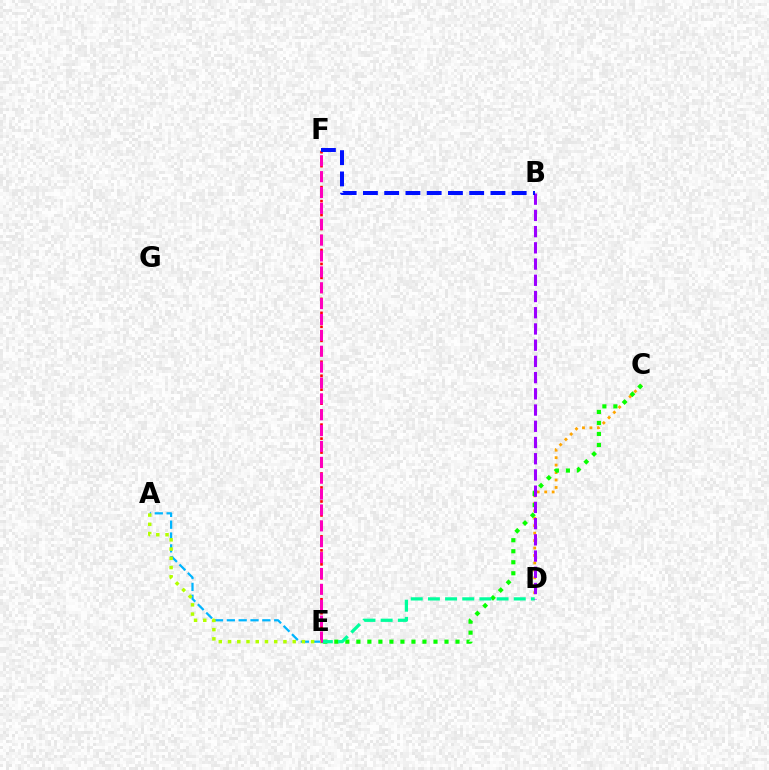{('C', 'D'): [{'color': '#ffa500', 'line_style': 'dotted', 'thickness': 2.02}], ('C', 'E'): [{'color': '#08ff00', 'line_style': 'dotted', 'thickness': 2.99}], ('D', 'E'): [{'color': '#00ff9d', 'line_style': 'dashed', 'thickness': 2.33}], ('A', 'E'): [{'color': '#00b5ff', 'line_style': 'dashed', 'thickness': 1.61}, {'color': '#b3ff00', 'line_style': 'dotted', 'thickness': 2.51}], ('B', 'D'): [{'color': '#9b00ff', 'line_style': 'dashed', 'thickness': 2.2}], ('E', 'F'): [{'color': '#ff0000', 'line_style': 'dotted', 'thickness': 1.9}, {'color': '#ff00bd', 'line_style': 'dashed', 'thickness': 2.16}], ('B', 'F'): [{'color': '#0010ff', 'line_style': 'dashed', 'thickness': 2.89}]}